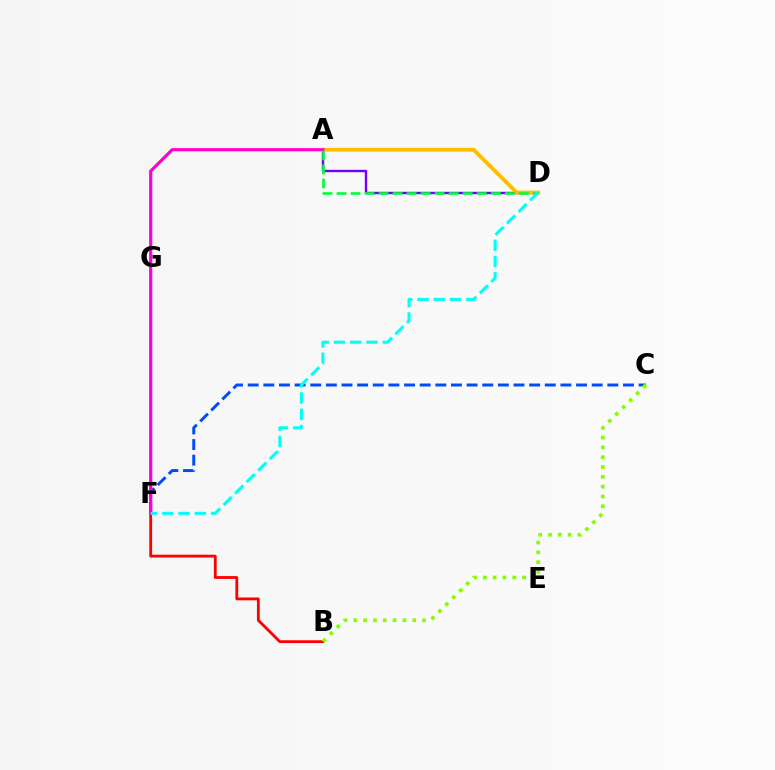{('C', 'F'): [{'color': '#004bff', 'line_style': 'dashed', 'thickness': 2.12}], ('A', 'D'): [{'color': '#7200ff', 'line_style': 'solid', 'thickness': 1.73}, {'color': '#ffbd00', 'line_style': 'solid', 'thickness': 2.75}, {'color': '#00ff39', 'line_style': 'dashed', 'thickness': 1.91}], ('B', 'F'): [{'color': '#ff0000', 'line_style': 'solid', 'thickness': 2.02}], ('B', 'C'): [{'color': '#84ff00', 'line_style': 'dotted', 'thickness': 2.67}], ('A', 'F'): [{'color': '#ff00cf', 'line_style': 'solid', 'thickness': 2.29}], ('D', 'F'): [{'color': '#00fff6', 'line_style': 'dashed', 'thickness': 2.21}]}